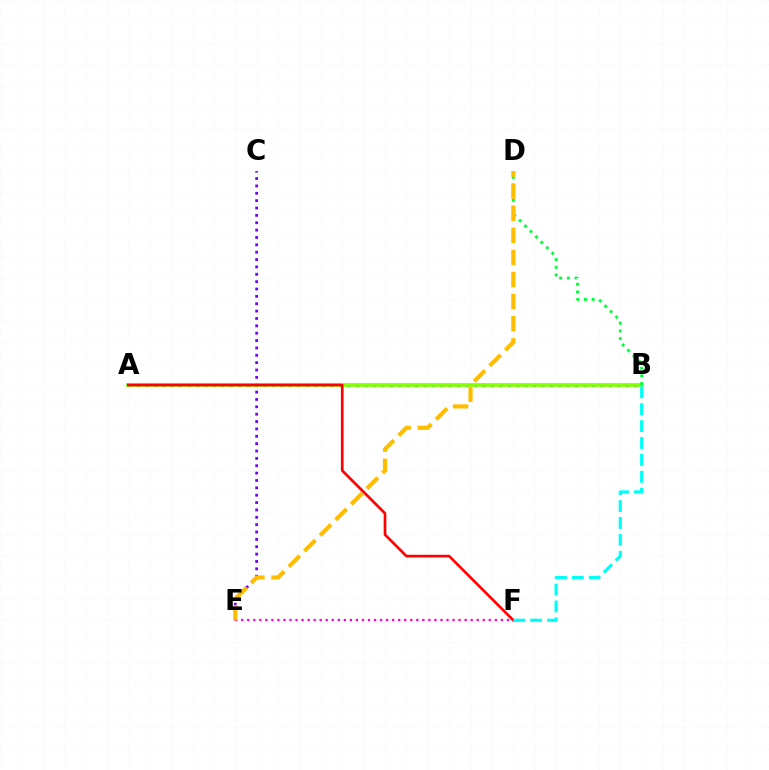{('C', 'E'): [{'color': '#7200ff', 'line_style': 'dotted', 'thickness': 2.0}], ('A', 'B'): [{'color': '#004bff', 'line_style': 'dotted', 'thickness': 2.29}, {'color': '#84ff00', 'line_style': 'solid', 'thickness': 2.61}], ('B', 'D'): [{'color': '#00ff39', 'line_style': 'dotted', 'thickness': 2.09}], ('A', 'F'): [{'color': '#ff0000', 'line_style': 'solid', 'thickness': 1.93}], ('E', 'F'): [{'color': '#ff00cf', 'line_style': 'dotted', 'thickness': 1.64}], ('D', 'E'): [{'color': '#ffbd00', 'line_style': 'dashed', 'thickness': 3.0}], ('B', 'F'): [{'color': '#00fff6', 'line_style': 'dashed', 'thickness': 2.3}]}